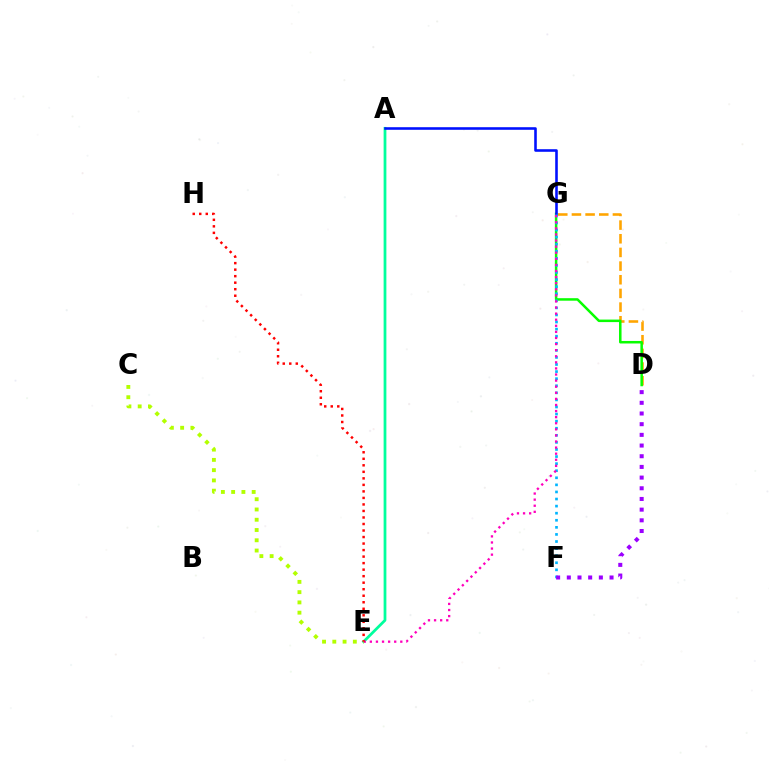{('D', 'G'): [{'color': '#ffa500', 'line_style': 'dashed', 'thickness': 1.86}, {'color': '#08ff00', 'line_style': 'solid', 'thickness': 1.81}], ('A', 'E'): [{'color': '#00ff9d', 'line_style': 'solid', 'thickness': 1.99}], ('A', 'G'): [{'color': '#0010ff', 'line_style': 'solid', 'thickness': 1.86}], ('F', 'G'): [{'color': '#00b5ff', 'line_style': 'dotted', 'thickness': 1.92}], ('E', 'G'): [{'color': '#ff00bd', 'line_style': 'dotted', 'thickness': 1.65}], ('C', 'E'): [{'color': '#b3ff00', 'line_style': 'dotted', 'thickness': 2.79}], ('E', 'H'): [{'color': '#ff0000', 'line_style': 'dotted', 'thickness': 1.77}], ('D', 'F'): [{'color': '#9b00ff', 'line_style': 'dotted', 'thickness': 2.9}]}